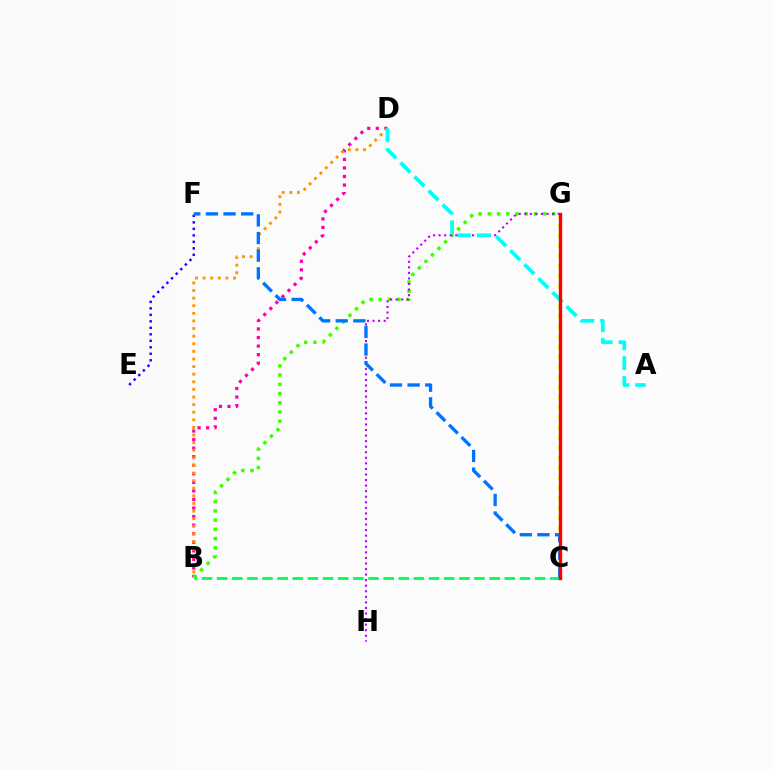{('C', 'G'): [{'color': '#d1ff00', 'line_style': 'dotted', 'thickness': 2.74}, {'color': '#ff0000', 'line_style': 'solid', 'thickness': 2.41}], ('B', 'D'): [{'color': '#ff00ac', 'line_style': 'dotted', 'thickness': 2.33}, {'color': '#ff9400', 'line_style': 'dotted', 'thickness': 2.07}], ('B', 'G'): [{'color': '#3dff00', 'line_style': 'dotted', 'thickness': 2.51}], ('E', 'F'): [{'color': '#2500ff', 'line_style': 'dotted', 'thickness': 1.76}], ('G', 'H'): [{'color': '#b900ff', 'line_style': 'dotted', 'thickness': 1.51}], ('B', 'C'): [{'color': '#00ff5c', 'line_style': 'dashed', 'thickness': 2.06}], ('C', 'F'): [{'color': '#0074ff', 'line_style': 'dashed', 'thickness': 2.4}], ('A', 'D'): [{'color': '#00fff6', 'line_style': 'dashed', 'thickness': 2.69}]}